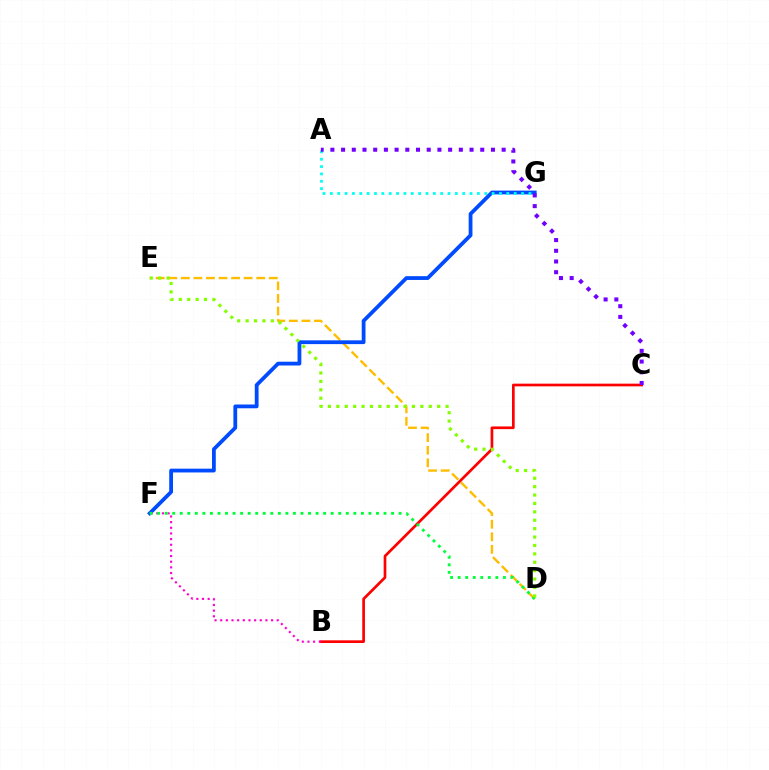{('D', 'E'): [{'color': '#ffbd00', 'line_style': 'dashed', 'thickness': 1.71}, {'color': '#84ff00', 'line_style': 'dotted', 'thickness': 2.28}], ('F', 'G'): [{'color': '#004bff', 'line_style': 'solid', 'thickness': 2.72}], ('B', 'C'): [{'color': '#ff0000', 'line_style': 'solid', 'thickness': 1.94}], ('B', 'F'): [{'color': '#ff00cf', 'line_style': 'dotted', 'thickness': 1.54}], ('A', 'G'): [{'color': '#00fff6', 'line_style': 'dotted', 'thickness': 2.0}], ('D', 'F'): [{'color': '#00ff39', 'line_style': 'dotted', 'thickness': 2.05}], ('A', 'C'): [{'color': '#7200ff', 'line_style': 'dotted', 'thickness': 2.91}]}